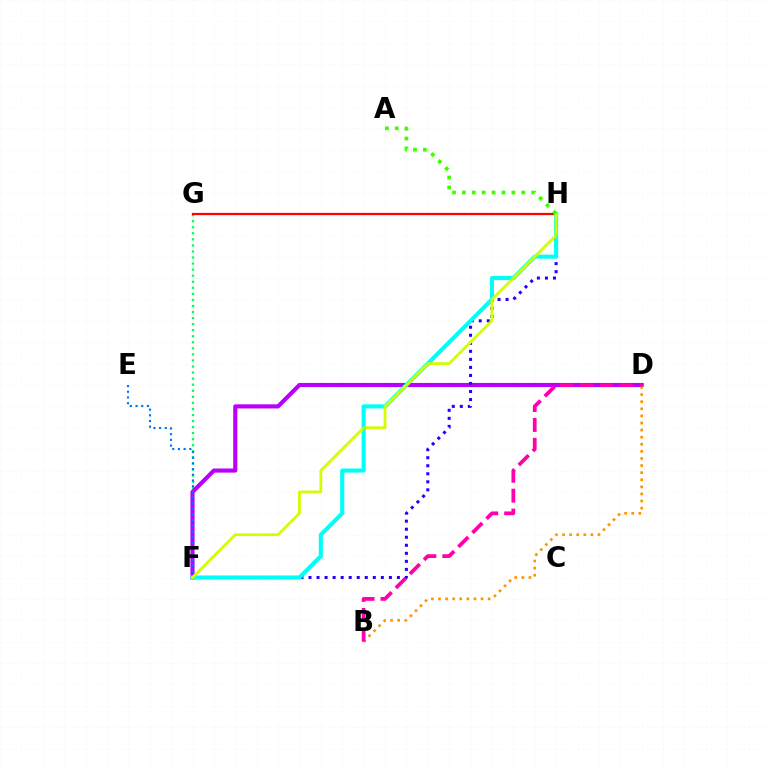{('F', 'G'): [{'color': '#00ff5c', 'line_style': 'dotted', 'thickness': 1.65}], ('D', 'F'): [{'color': '#b900ff', 'line_style': 'solid', 'thickness': 2.98}], ('E', 'F'): [{'color': '#0074ff', 'line_style': 'dotted', 'thickness': 1.55}], ('B', 'D'): [{'color': '#ff9400', 'line_style': 'dotted', 'thickness': 1.93}, {'color': '#ff00ac', 'line_style': 'dashed', 'thickness': 2.7}], ('F', 'H'): [{'color': '#2500ff', 'line_style': 'dotted', 'thickness': 2.18}, {'color': '#00fff6', 'line_style': 'solid', 'thickness': 2.94}, {'color': '#d1ff00', 'line_style': 'solid', 'thickness': 1.99}], ('G', 'H'): [{'color': '#ff0000', 'line_style': 'solid', 'thickness': 1.6}], ('A', 'H'): [{'color': '#3dff00', 'line_style': 'dotted', 'thickness': 2.69}]}